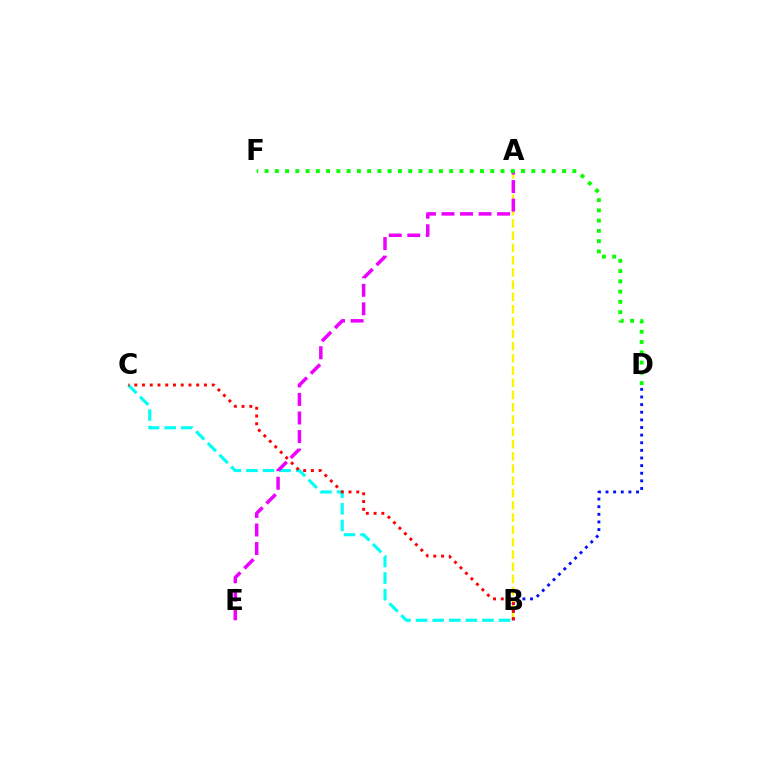{('B', 'C'): [{'color': '#00fff6', 'line_style': 'dashed', 'thickness': 2.25}, {'color': '#ff0000', 'line_style': 'dotted', 'thickness': 2.1}], ('A', 'B'): [{'color': '#fcf500', 'line_style': 'dashed', 'thickness': 1.67}], ('B', 'D'): [{'color': '#0010ff', 'line_style': 'dotted', 'thickness': 2.07}], ('A', 'E'): [{'color': '#ee00ff', 'line_style': 'dashed', 'thickness': 2.52}], ('D', 'F'): [{'color': '#08ff00', 'line_style': 'dotted', 'thickness': 2.79}]}